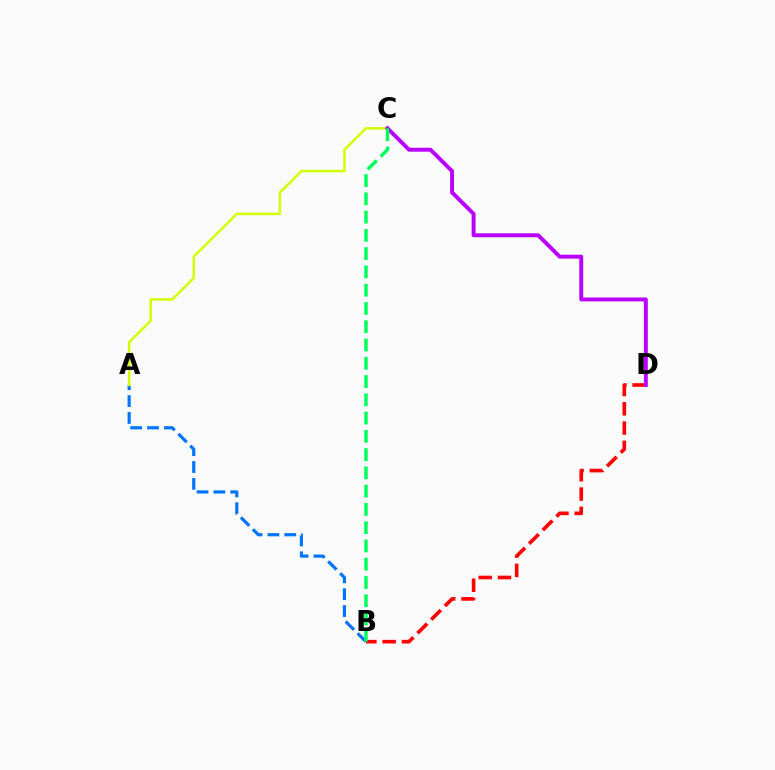{('A', 'B'): [{'color': '#0074ff', 'line_style': 'dashed', 'thickness': 2.29}], ('B', 'D'): [{'color': '#ff0000', 'line_style': 'dashed', 'thickness': 2.62}], ('A', 'C'): [{'color': '#d1ff00', 'line_style': 'solid', 'thickness': 1.81}], ('C', 'D'): [{'color': '#b900ff', 'line_style': 'solid', 'thickness': 2.83}], ('B', 'C'): [{'color': '#00ff5c', 'line_style': 'dashed', 'thickness': 2.48}]}